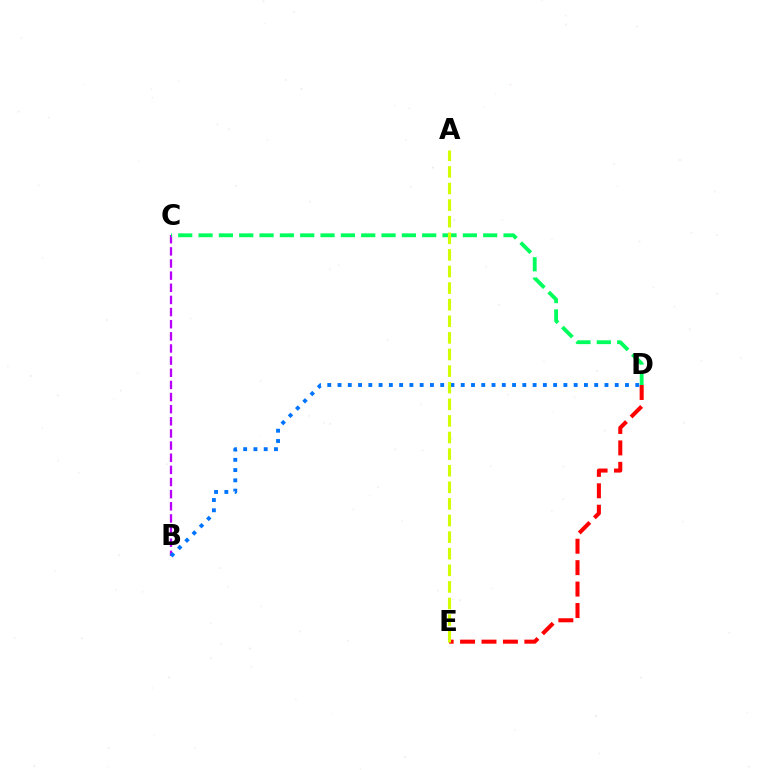{('D', 'E'): [{'color': '#ff0000', 'line_style': 'dashed', 'thickness': 2.91}], ('B', 'C'): [{'color': '#b900ff', 'line_style': 'dashed', 'thickness': 1.65}], ('B', 'D'): [{'color': '#0074ff', 'line_style': 'dotted', 'thickness': 2.79}], ('C', 'D'): [{'color': '#00ff5c', 'line_style': 'dashed', 'thickness': 2.76}], ('A', 'E'): [{'color': '#d1ff00', 'line_style': 'dashed', 'thickness': 2.26}]}